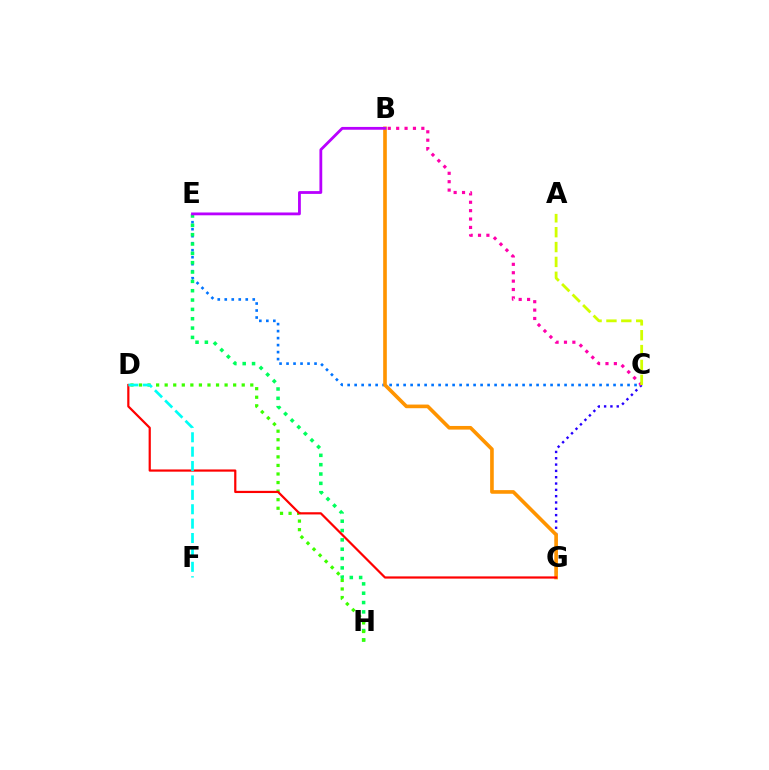{('C', 'G'): [{'color': '#2500ff', 'line_style': 'dotted', 'thickness': 1.72}], ('C', 'E'): [{'color': '#0074ff', 'line_style': 'dotted', 'thickness': 1.9}], ('B', 'C'): [{'color': '#ff00ac', 'line_style': 'dotted', 'thickness': 2.28}], ('E', 'H'): [{'color': '#00ff5c', 'line_style': 'dotted', 'thickness': 2.54}], ('B', 'G'): [{'color': '#ff9400', 'line_style': 'solid', 'thickness': 2.62}], ('A', 'C'): [{'color': '#d1ff00', 'line_style': 'dashed', 'thickness': 2.02}], ('D', 'H'): [{'color': '#3dff00', 'line_style': 'dotted', 'thickness': 2.33}], ('D', 'G'): [{'color': '#ff0000', 'line_style': 'solid', 'thickness': 1.59}], ('D', 'F'): [{'color': '#00fff6', 'line_style': 'dashed', 'thickness': 1.96}], ('B', 'E'): [{'color': '#b900ff', 'line_style': 'solid', 'thickness': 2.02}]}